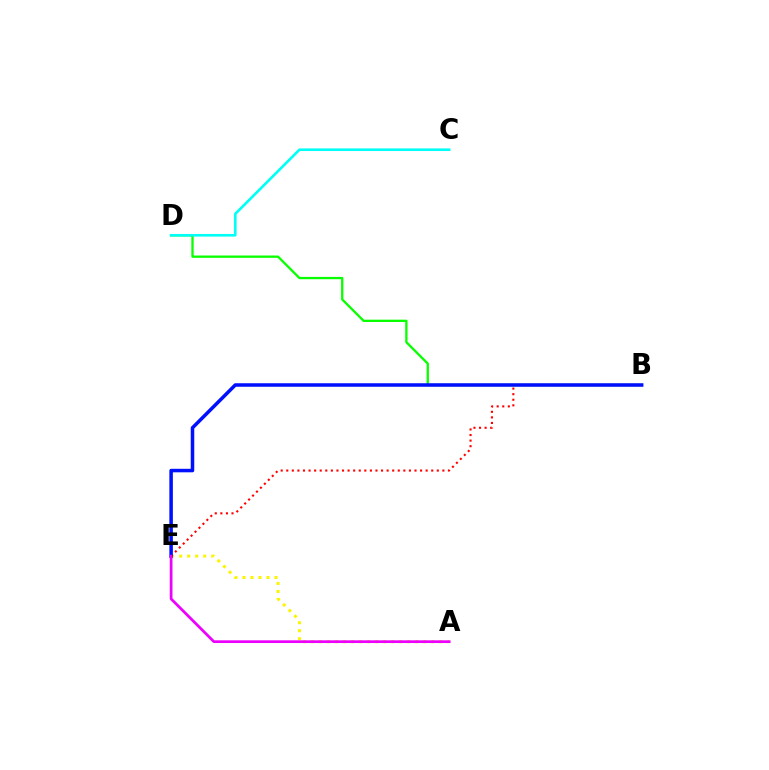{('B', 'D'): [{'color': '#08ff00', 'line_style': 'solid', 'thickness': 1.66}], ('A', 'E'): [{'color': '#fcf500', 'line_style': 'dotted', 'thickness': 2.18}, {'color': '#ee00ff', 'line_style': 'solid', 'thickness': 1.96}], ('C', 'D'): [{'color': '#00fff6', 'line_style': 'solid', 'thickness': 1.89}], ('B', 'E'): [{'color': '#ff0000', 'line_style': 'dotted', 'thickness': 1.51}, {'color': '#0010ff', 'line_style': 'solid', 'thickness': 2.53}]}